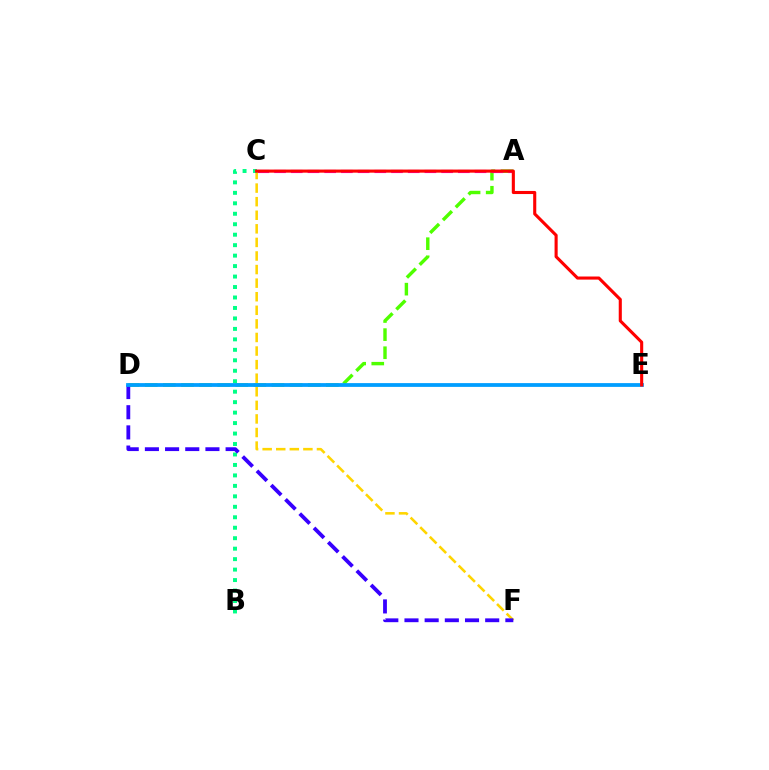{('A', 'D'): [{'color': '#4fff00', 'line_style': 'dashed', 'thickness': 2.46}], ('A', 'C'): [{'color': '#ff00ed', 'line_style': 'dashed', 'thickness': 2.27}], ('C', 'F'): [{'color': '#ffd500', 'line_style': 'dashed', 'thickness': 1.84}], ('B', 'C'): [{'color': '#00ff86', 'line_style': 'dotted', 'thickness': 2.84}], ('D', 'F'): [{'color': '#3700ff', 'line_style': 'dashed', 'thickness': 2.74}], ('D', 'E'): [{'color': '#009eff', 'line_style': 'solid', 'thickness': 2.71}], ('C', 'E'): [{'color': '#ff0000', 'line_style': 'solid', 'thickness': 2.23}]}